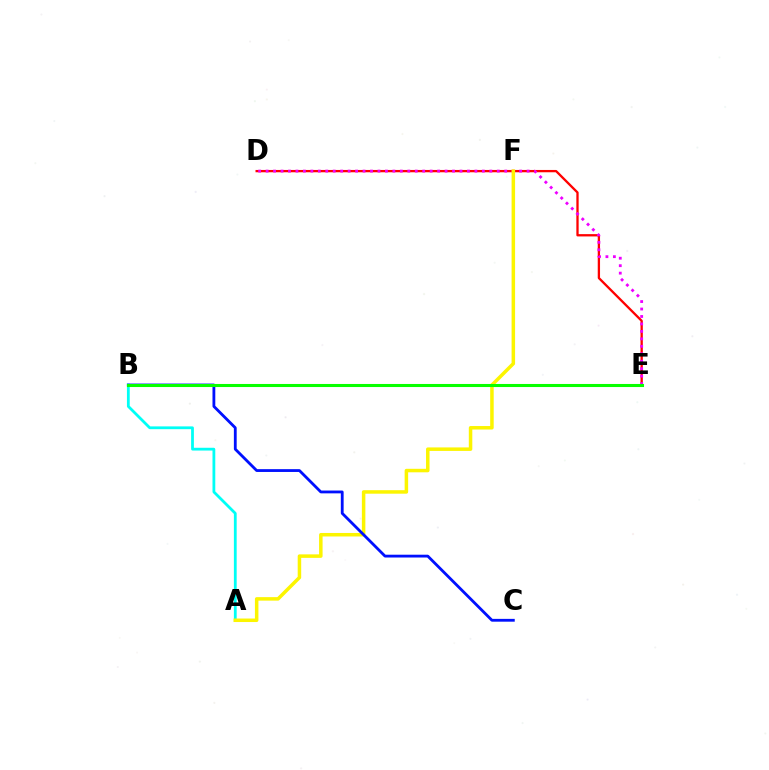{('D', 'E'): [{'color': '#ff0000', 'line_style': 'solid', 'thickness': 1.66}, {'color': '#ee00ff', 'line_style': 'dotted', 'thickness': 2.03}], ('A', 'B'): [{'color': '#00fff6', 'line_style': 'solid', 'thickness': 2.01}], ('A', 'F'): [{'color': '#fcf500', 'line_style': 'solid', 'thickness': 2.52}], ('B', 'C'): [{'color': '#0010ff', 'line_style': 'solid', 'thickness': 2.02}], ('B', 'E'): [{'color': '#08ff00', 'line_style': 'solid', 'thickness': 2.21}]}